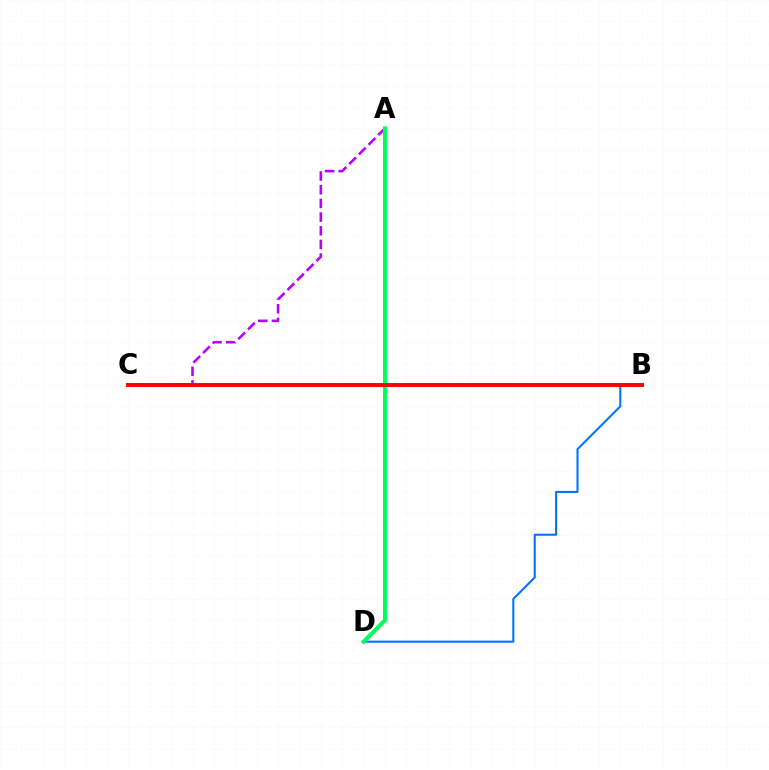{('B', 'C'): [{'color': '#d1ff00', 'line_style': 'solid', 'thickness': 2.78}, {'color': '#ff0000', 'line_style': 'solid', 'thickness': 2.83}], ('A', 'C'): [{'color': '#b900ff', 'line_style': 'dashed', 'thickness': 1.86}], ('B', 'D'): [{'color': '#0074ff', 'line_style': 'solid', 'thickness': 1.5}], ('A', 'D'): [{'color': '#00ff5c', 'line_style': 'solid', 'thickness': 2.9}]}